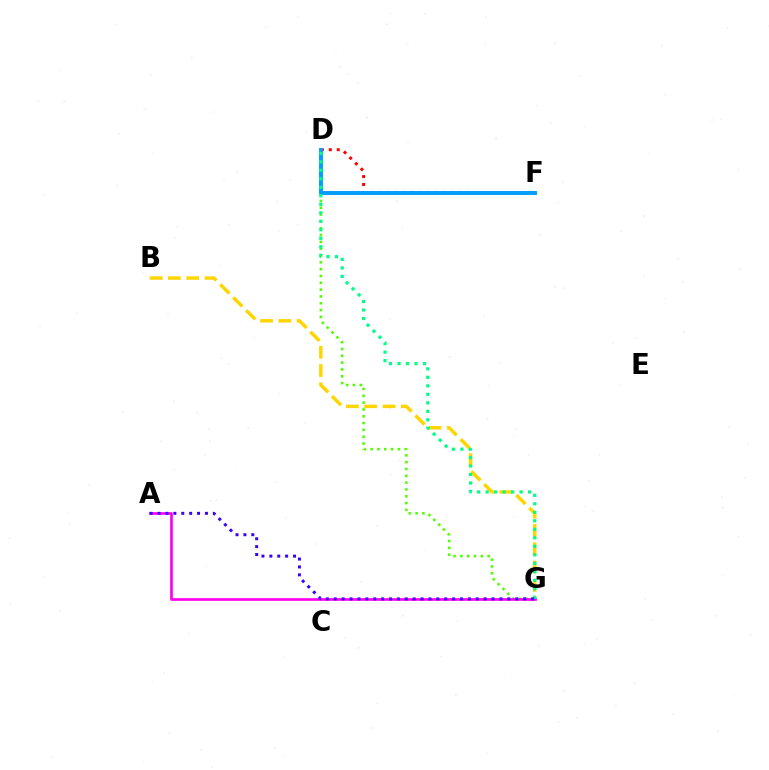{('B', 'G'): [{'color': '#ffd500', 'line_style': 'dashed', 'thickness': 2.49}], ('D', 'G'): [{'color': '#4fff00', 'line_style': 'dotted', 'thickness': 1.85}, {'color': '#00ff86', 'line_style': 'dotted', 'thickness': 2.31}], ('D', 'F'): [{'color': '#ff0000', 'line_style': 'dotted', 'thickness': 2.16}, {'color': '#009eff', 'line_style': 'solid', 'thickness': 2.83}], ('A', 'G'): [{'color': '#ff00ed', 'line_style': 'solid', 'thickness': 1.92}, {'color': '#3700ff', 'line_style': 'dotted', 'thickness': 2.14}]}